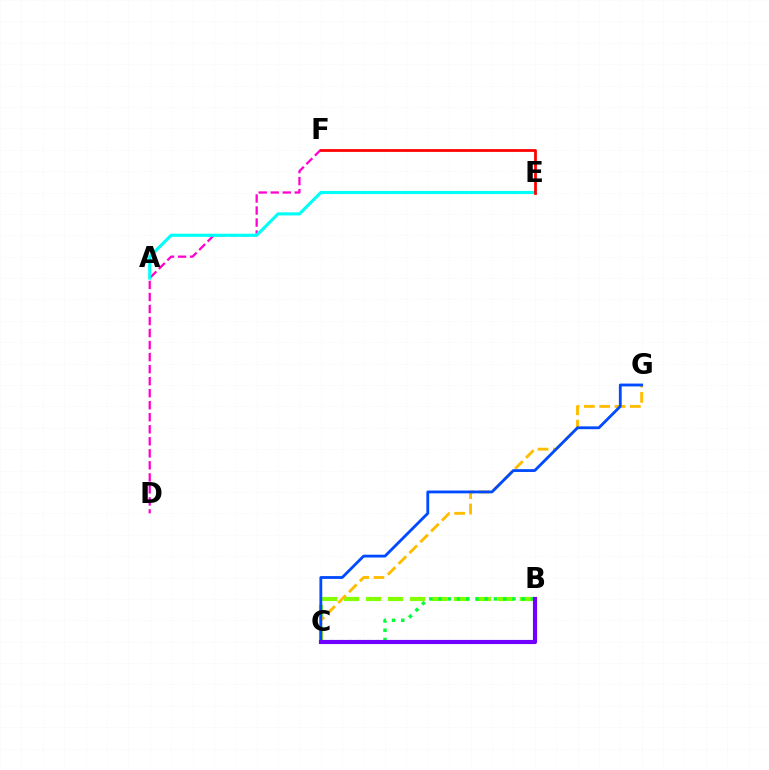{('B', 'C'): [{'color': '#84ff00', 'line_style': 'dashed', 'thickness': 2.99}, {'color': '#00ff39', 'line_style': 'dotted', 'thickness': 2.51}, {'color': '#7200ff', 'line_style': 'solid', 'thickness': 2.99}], ('D', 'F'): [{'color': '#ff00cf', 'line_style': 'dashed', 'thickness': 1.63}], ('C', 'G'): [{'color': '#ffbd00', 'line_style': 'dashed', 'thickness': 2.08}, {'color': '#004bff', 'line_style': 'solid', 'thickness': 2.04}], ('A', 'E'): [{'color': '#00fff6', 'line_style': 'solid', 'thickness': 2.25}], ('E', 'F'): [{'color': '#ff0000', 'line_style': 'solid', 'thickness': 1.99}]}